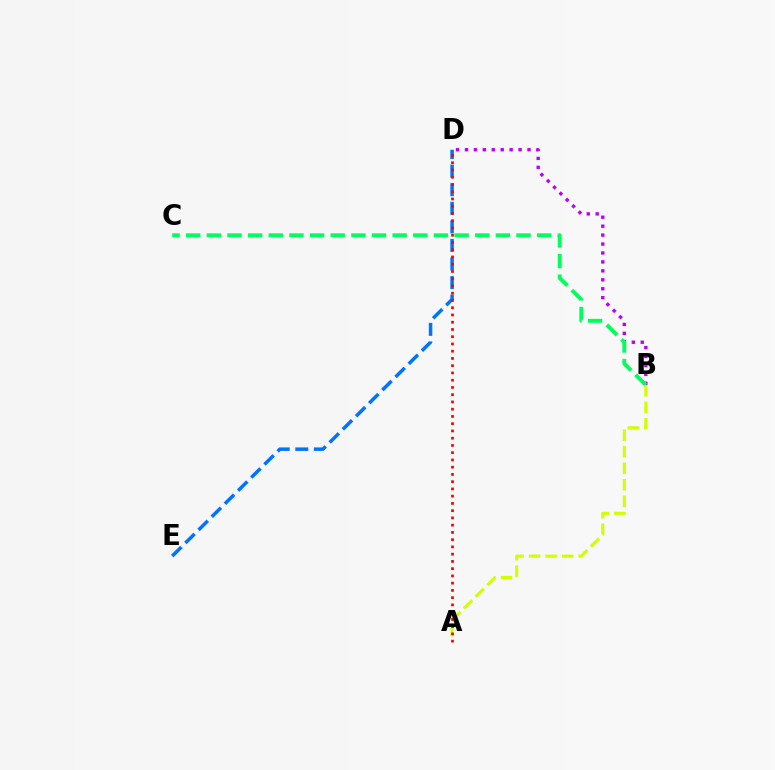{('B', 'D'): [{'color': '#b900ff', 'line_style': 'dotted', 'thickness': 2.43}], ('B', 'C'): [{'color': '#00ff5c', 'line_style': 'dashed', 'thickness': 2.8}], ('D', 'E'): [{'color': '#0074ff', 'line_style': 'dashed', 'thickness': 2.52}], ('A', 'B'): [{'color': '#d1ff00', 'line_style': 'dashed', 'thickness': 2.24}], ('A', 'D'): [{'color': '#ff0000', 'line_style': 'dotted', 'thickness': 1.97}]}